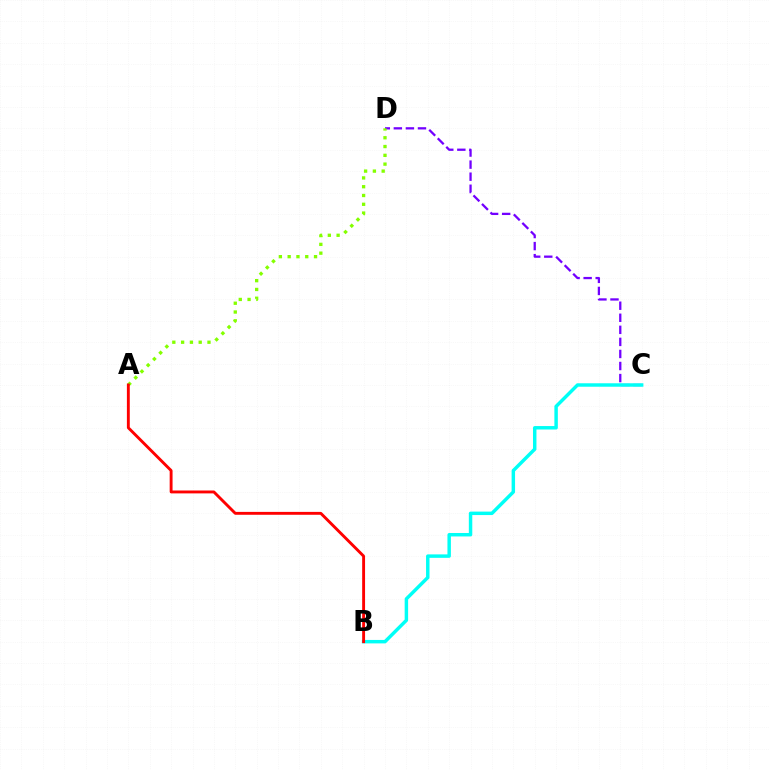{('C', 'D'): [{'color': '#7200ff', 'line_style': 'dashed', 'thickness': 1.64}], ('B', 'C'): [{'color': '#00fff6', 'line_style': 'solid', 'thickness': 2.49}], ('A', 'D'): [{'color': '#84ff00', 'line_style': 'dotted', 'thickness': 2.39}], ('A', 'B'): [{'color': '#ff0000', 'line_style': 'solid', 'thickness': 2.08}]}